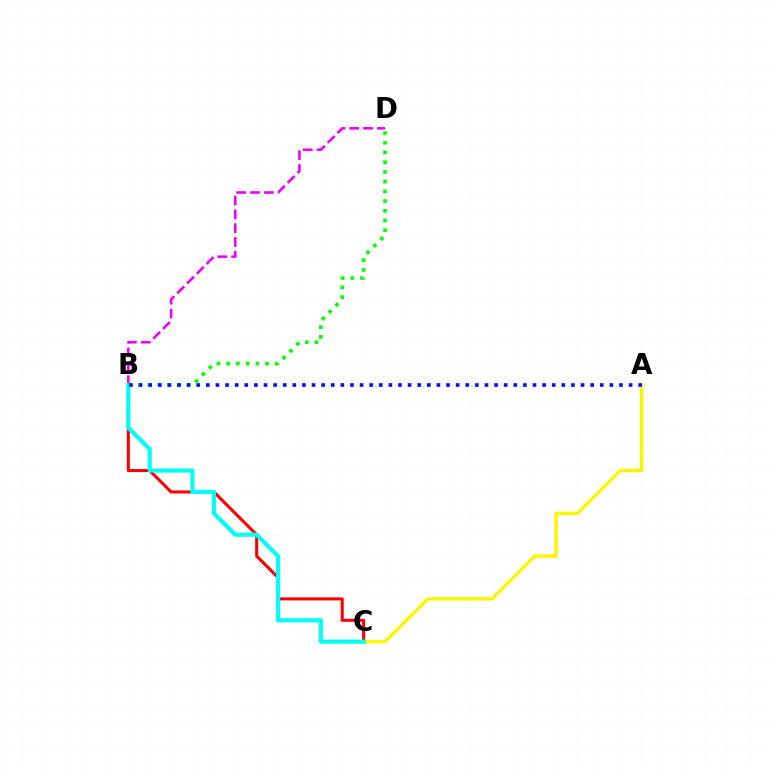{('A', 'C'): [{'color': '#fcf500', 'line_style': 'solid', 'thickness': 2.48}], ('B', 'D'): [{'color': '#ee00ff', 'line_style': 'dashed', 'thickness': 1.88}, {'color': '#08ff00', 'line_style': 'dotted', 'thickness': 2.64}], ('B', 'C'): [{'color': '#ff0000', 'line_style': 'solid', 'thickness': 2.19}, {'color': '#00fff6', 'line_style': 'solid', 'thickness': 2.99}], ('A', 'B'): [{'color': '#0010ff', 'line_style': 'dotted', 'thickness': 2.61}]}